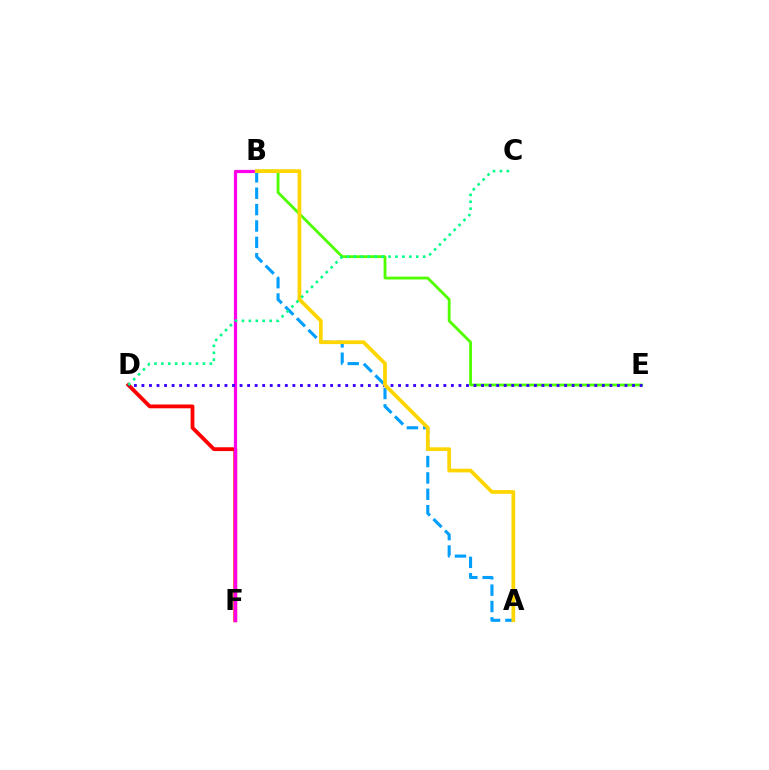{('D', 'F'): [{'color': '#ff0000', 'line_style': 'solid', 'thickness': 2.74}], ('B', 'F'): [{'color': '#ff00ed', 'line_style': 'solid', 'thickness': 2.32}], ('A', 'B'): [{'color': '#009eff', 'line_style': 'dashed', 'thickness': 2.23}, {'color': '#ffd500', 'line_style': 'solid', 'thickness': 2.68}], ('B', 'E'): [{'color': '#4fff00', 'line_style': 'solid', 'thickness': 2.03}], ('D', 'E'): [{'color': '#3700ff', 'line_style': 'dotted', 'thickness': 2.05}], ('C', 'D'): [{'color': '#00ff86', 'line_style': 'dotted', 'thickness': 1.88}]}